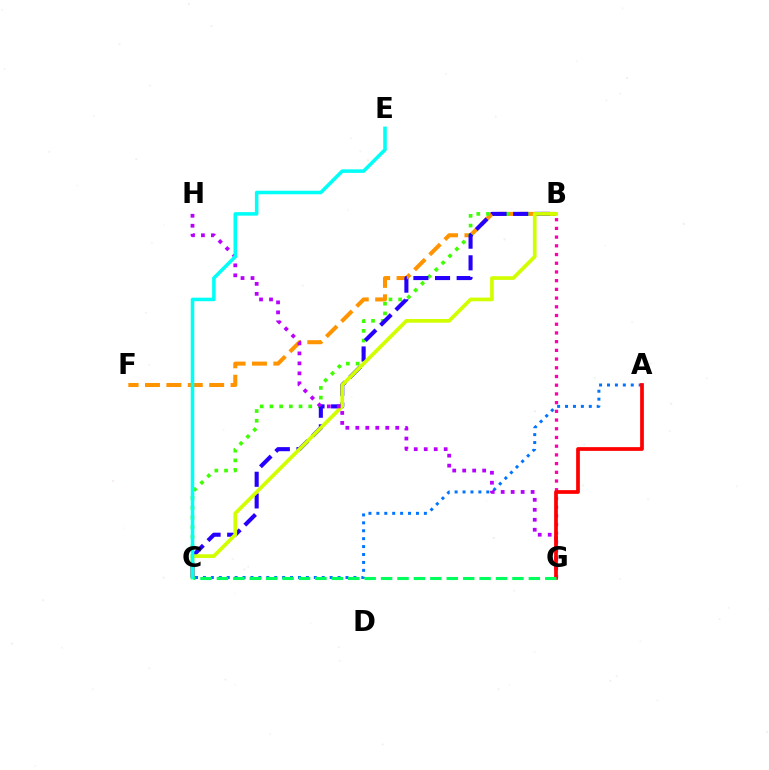{('B', 'F'): [{'color': '#ff9400', 'line_style': 'dashed', 'thickness': 2.91}], ('B', 'C'): [{'color': '#3dff00', 'line_style': 'dotted', 'thickness': 2.64}, {'color': '#2500ff', 'line_style': 'dashed', 'thickness': 2.94}, {'color': '#d1ff00', 'line_style': 'solid', 'thickness': 2.67}], ('B', 'G'): [{'color': '#ff00ac', 'line_style': 'dotted', 'thickness': 2.37}], ('A', 'C'): [{'color': '#0074ff', 'line_style': 'dotted', 'thickness': 2.15}], ('G', 'H'): [{'color': '#b900ff', 'line_style': 'dotted', 'thickness': 2.71}], ('C', 'E'): [{'color': '#00fff6', 'line_style': 'solid', 'thickness': 2.55}], ('A', 'G'): [{'color': '#ff0000', 'line_style': 'solid', 'thickness': 2.69}], ('C', 'G'): [{'color': '#00ff5c', 'line_style': 'dashed', 'thickness': 2.23}]}